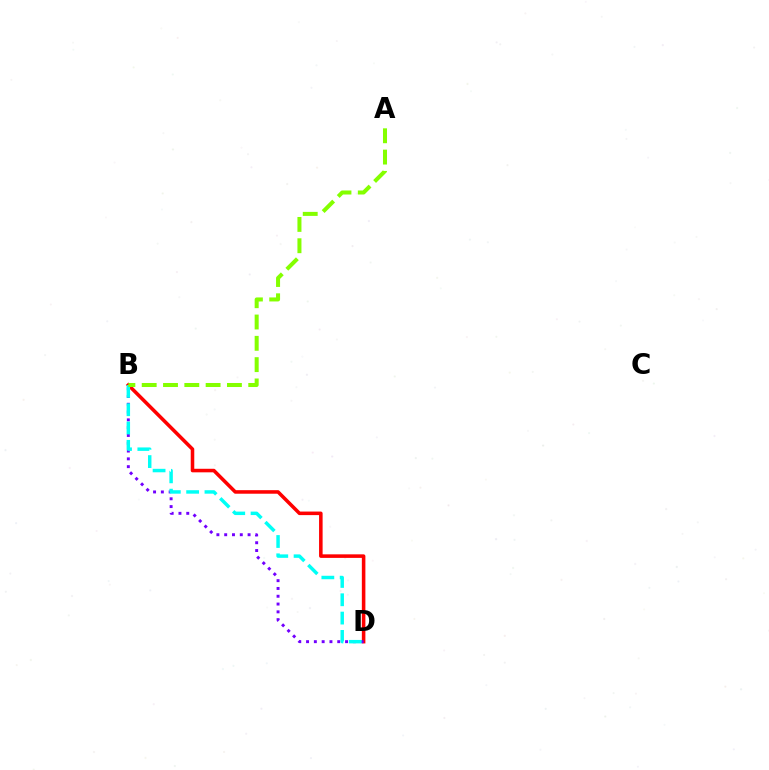{('B', 'D'): [{'color': '#ff0000', 'line_style': 'solid', 'thickness': 2.56}, {'color': '#7200ff', 'line_style': 'dotted', 'thickness': 2.12}, {'color': '#00fff6', 'line_style': 'dashed', 'thickness': 2.49}], ('A', 'B'): [{'color': '#84ff00', 'line_style': 'dashed', 'thickness': 2.89}]}